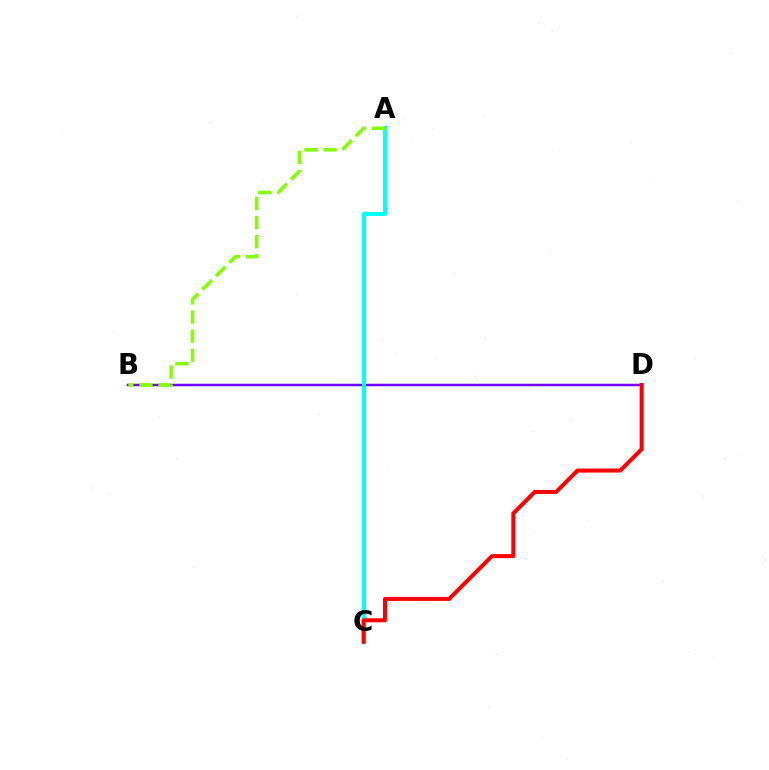{('B', 'D'): [{'color': '#7200ff', 'line_style': 'solid', 'thickness': 1.8}], ('A', 'C'): [{'color': '#00fff6', 'line_style': 'solid', 'thickness': 2.92}], ('A', 'B'): [{'color': '#84ff00', 'line_style': 'dashed', 'thickness': 2.59}], ('C', 'D'): [{'color': '#ff0000', 'line_style': 'solid', 'thickness': 2.9}]}